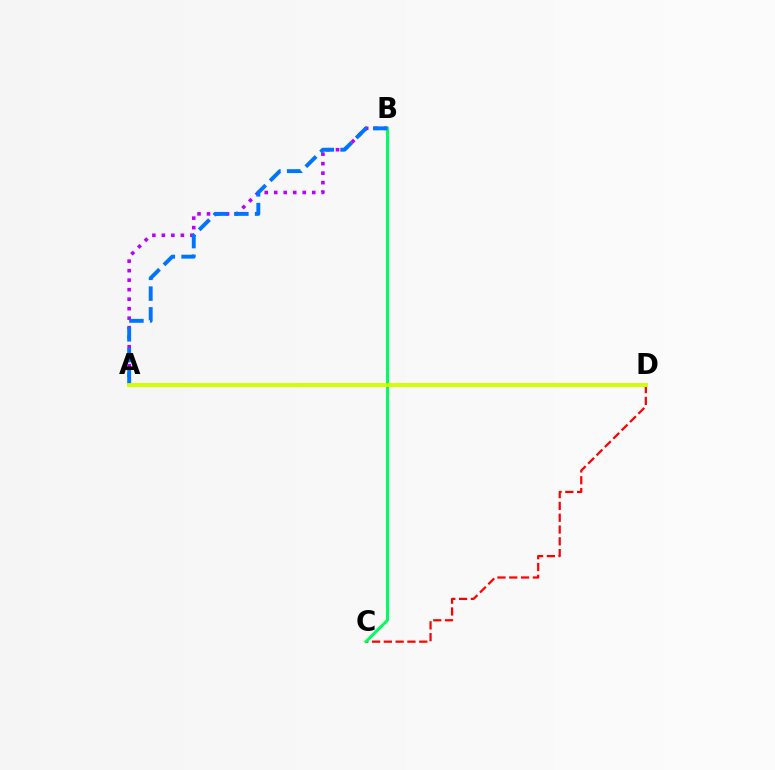{('C', 'D'): [{'color': '#ff0000', 'line_style': 'dashed', 'thickness': 1.6}], ('A', 'B'): [{'color': '#b900ff', 'line_style': 'dotted', 'thickness': 2.58}, {'color': '#0074ff', 'line_style': 'dashed', 'thickness': 2.82}], ('B', 'C'): [{'color': '#00ff5c', 'line_style': 'solid', 'thickness': 2.14}], ('A', 'D'): [{'color': '#d1ff00', 'line_style': 'solid', 'thickness': 2.81}]}